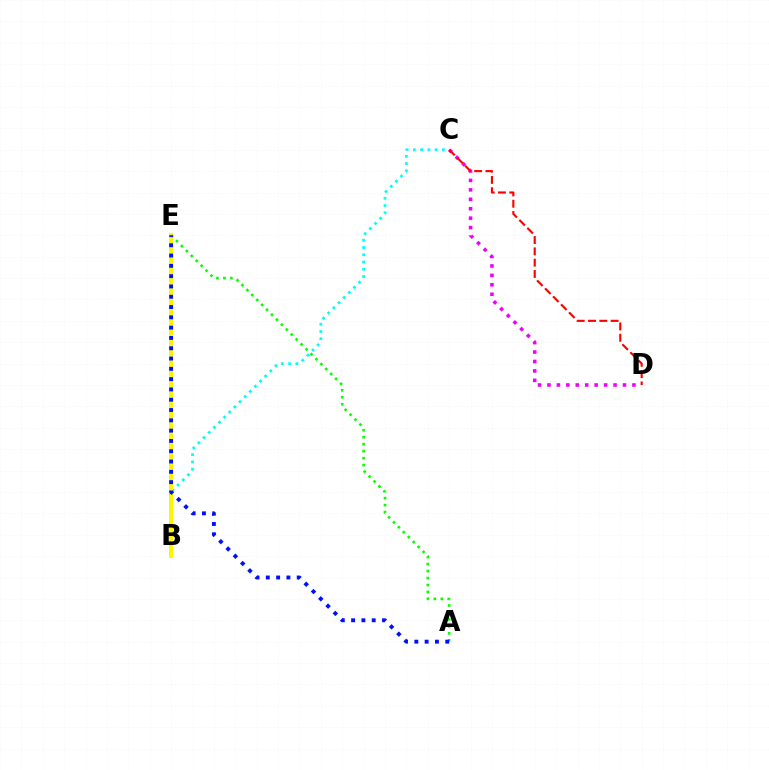{('B', 'C'): [{'color': '#00fff6', 'line_style': 'dotted', 'thickness': 1.97}], ('C', 'D'): [{'color': '#ee00ff', 'line_style': 'dotted', 'thickness': 2.56}, {'color': '#ff0000', 'line_style': 'dashed', 'thickness': 1.54}], ('B', 'E'): [{'color': '#fcf500', 'line_style': 'solid', 'thickness': 2.88}], ('A', 'E'): [{'color': '#08ff00', 'line_style': 'dotted', 'thickness': 1.89}, {'color': '#0010ff', 'line_style': 'dotted', 'thickness': 2.8}]}